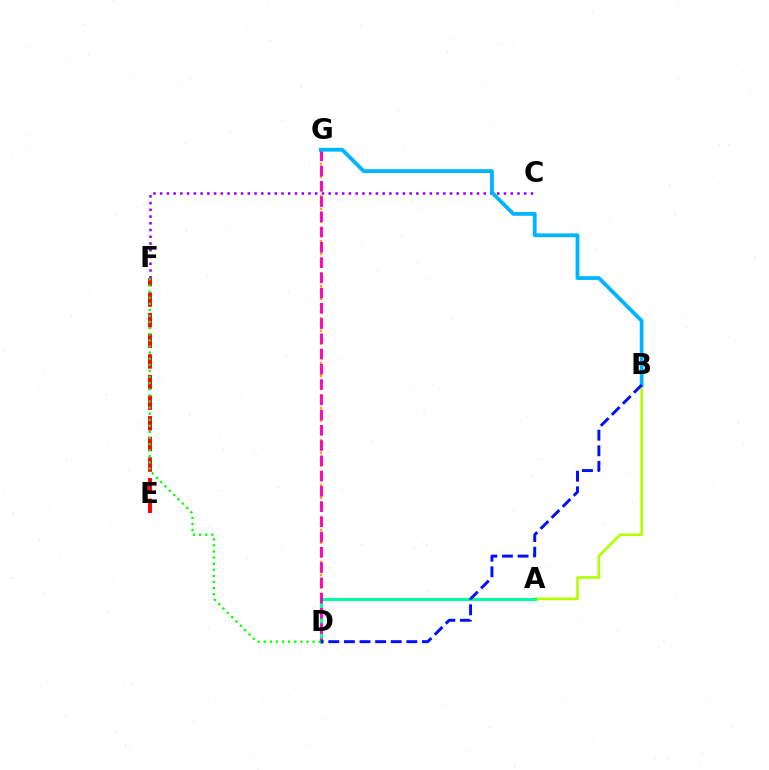{('A', 'B'): [{'color': '#b3ff00', 'line_style': 'solid', 'thickness': 1.9}], ('E', 'F'): [{'color': '#ff0000', 'line_style': 'dashed', 'thickness': 2.8}], ('D', 'G'): [{'color': '#ffa500', 'line_style': 'dotted', 'thickness': 1.74}, {'color': '#ff00bd', 'line_style': 'dashed', 'thickness': 2.07}], ('A', 'D'): [{'color': '#00ff9d', 'line_style': 'solid', 'thickness': 2.15}], ('C', 'F'): [{'color': '#9b00ff', 'line_style': 'dotted', 'thickness': 1.83}], ('B', 'G'): [{'color': '#00b5ff', 'line_style': 'solid', 'thickness': 2.74}], ('D', 'F'): [{'color': '#08ff00', 'line_style': 'dotted', 'thickness': 1.66}], ('B', 'D'): [{'color': '#0010ff', 'line_style': 'dashed', 'thickness': 2.12}]}